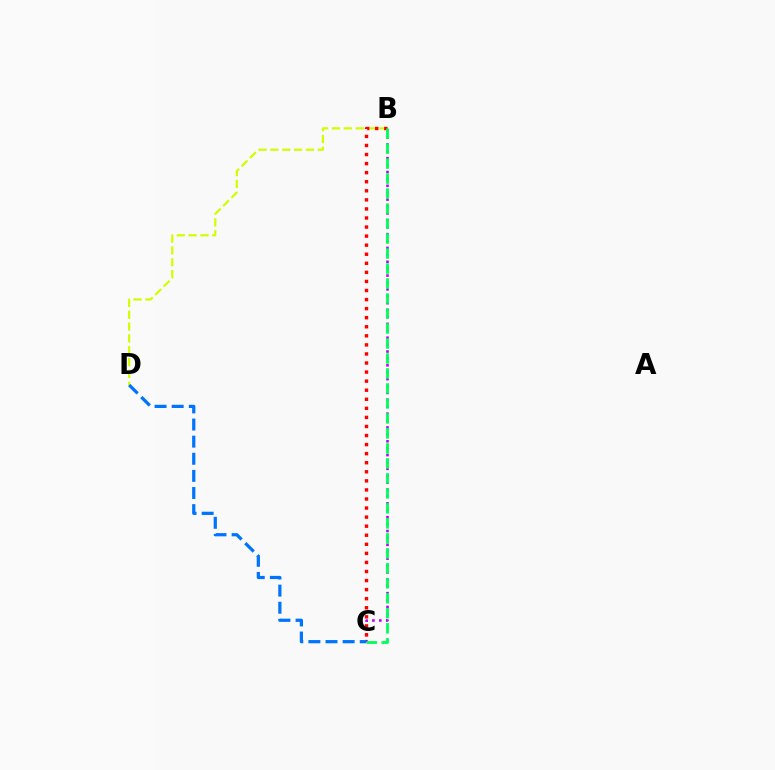{('B', 'D'): [{'color': '#d1ff00', 'line_style': 'dashed', 'thickness': 1.61}], ('B', 'C'): [{'color': '#b900ff', 'line_style': 'dotted', 'thickness': 1.88}, {'color': '#ff0000', 'line_style': 'dotted', 'thickness': 2.46}, {'color': '#00ff5c', 'line_style': 'dashed', 'thickness': 2.04}], ('C', 'D'): [{'color': '#0074ff', 'line_style': 'dashed', 'thickness': 2.33}]}